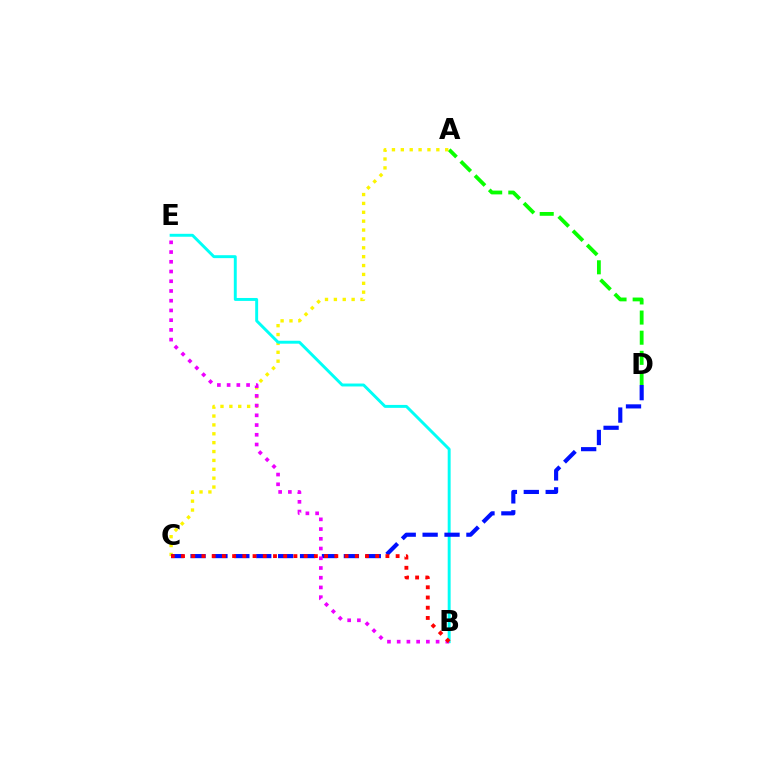{('A', 'D'): [{'color': '#08ff00', 'line_style': 'dashed', 'thickness': 2.73}], ('A', 'C'): [{'color': '#fcf500', 'line_style': 'dotted', 'thickness': 2.41}], ('B', 'E'): [{'color': '#00fff6', 'line_style': 'solid', 'thickness': 2.11}, {'color': '#ee00ff', 'line_style': 'dotted', 'thickness': 2.64}], ('C', 'D'): [{'color': '#0010ff', 'line_style': 'dashed', 'thickness': 2.98}], ('B', 'C'): [{'color': '#ff0000', 'line_style': 'dotted', 'thickness': 2.78}]}